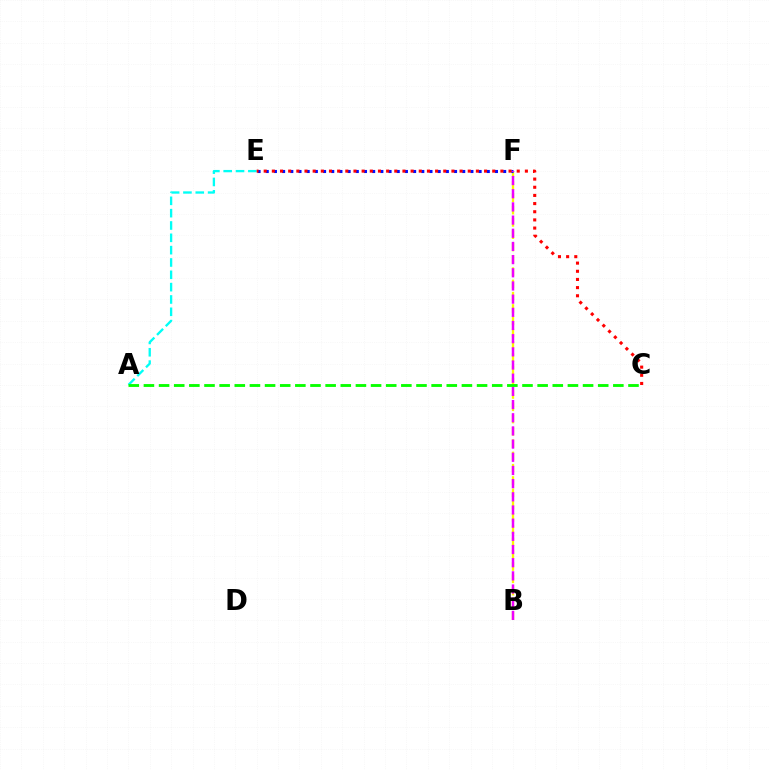{('B', 'F'): [{'color': '#fcf500', 'line_style': 'dashed', 'thickness': 1.67}, {'color': '#ee00ff', 'line_style': 'dashed', 'thickness': 1.79}], ('A', 'E'): [{'color': '#00fff6', 'line_style': 'dashed', 'thickness': 1.68}], ('E', 'F'): [{'color': '#0010ff', 'line_style': 'dotted', 'thickness': 2.22}], ('A', 'C'): [{'color': '#08ff00', 'line_style': 'dashed', 'thickness': 2.06}], ('C', 'E'): [{'color': '#ff0000', 'line_style': 'dotted', 'thickness': 2.22}]}